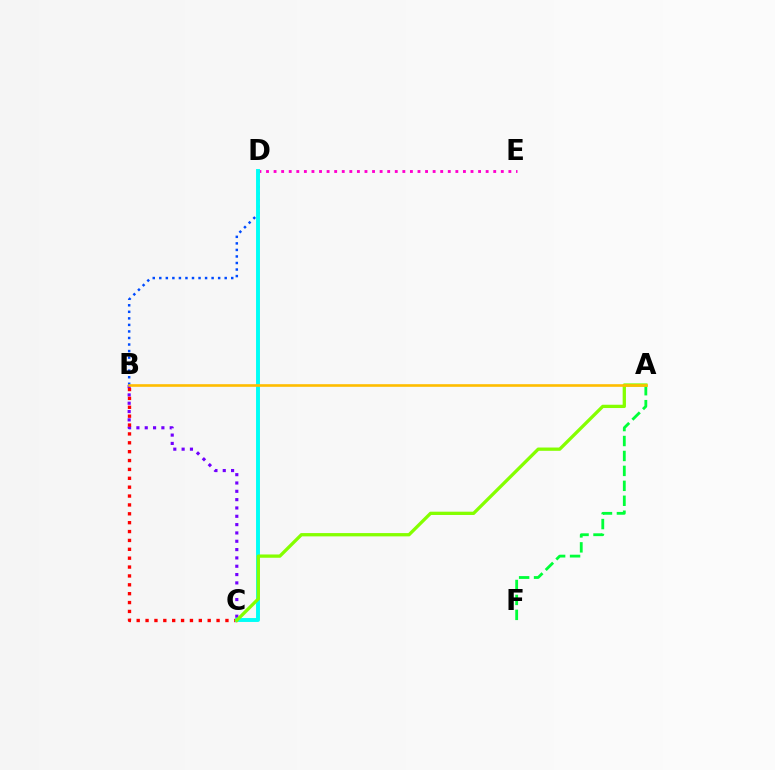{('B', 'C'): [{'color': '#7200ff', 'line_style': 'dotted', 'thickness': 2.26}, {'color': '#ff0000', 'line_style': 'dotted', 'thickness': 2.41}], ('B', 'D'): [{'color': '#004bff', 'line_style': 'dotted', 'thickness': 1.78}], ('D', 'E'): [{'color': '#ff00cf', 'line_style': 'dotted', 'thickness': 2.06}], ('C', 'D'): [{'color': '#00fff6', 'line_style': 'solid', 'thickness': 2.82}], ('A', 'F'): [{'color': '#00ff39', 'line_style': 'dashed', 'thickness': 2.03}], ('A', 'C'): [{'color': '#84ff00', 'line_style': 'solid', 'thickness': 2.37}], ('A', 'B'): [{'color': '#ffbd00', 'line_style': 'solid', 'thickness': 1.89}]}